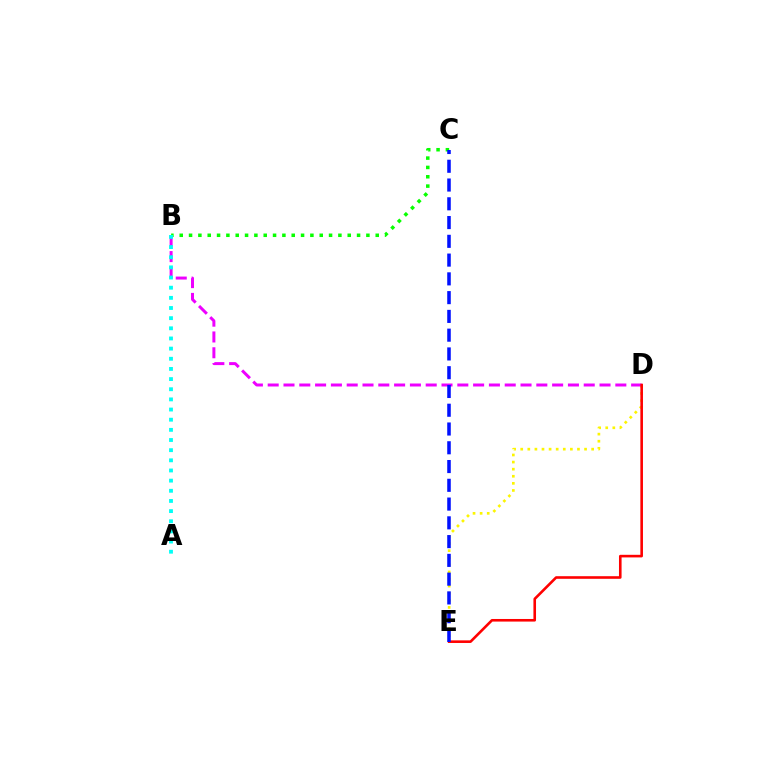{('D', 'E'): [{'color': '#fcf500', 'line_style': 'dotted', 'thickness': 1.93}, {'color': '#ff0000', 'line_style': 'solid', 'thickness': 1.87}], ('B', 'D'): [{'color': '#ee00ff', 'line_style': 'dashed', 'thickness': 2.15}], ('B', 'C'): [{'color': '#08ff00', 'line_style': 'dotted', 'thickness': 2.54}], ('A', 'B'): [{'color': '#00fff6', 'line_style': 'dotted', 'thickness': 2.76}], ('C', 'E'): [{'color': '#0010ff', 'line_style': 'dashed', 'thickness': 2.55}]}